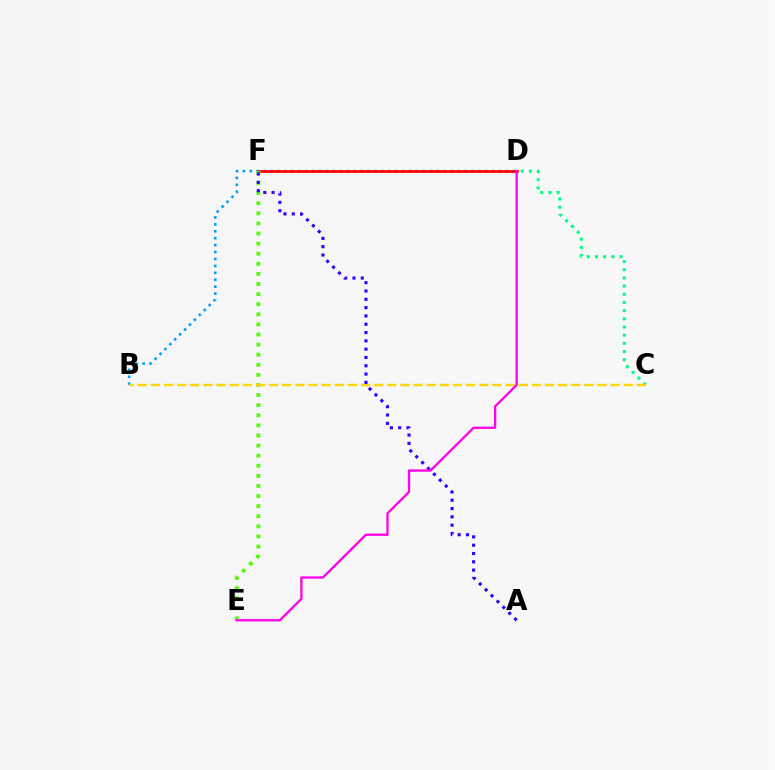{('B', 'D'): [{'color': '#009eff', 'line_style': 'dotted', 'thickness': 1.88}], ('D', 'F'): [{'color': '#ff0000', 'line_style': 'solid', 'thickness': 1.96}], ('E', 'F'): [{'color': '#4fff00', 'line_style': 'dotted', 'thickness': 2.74}], ('C', 'D'): [{'color': '#00ff86', 'line_style': 'dotted', 'thickness': 2.22}], ('B', 'C'): [{'color': '#ffd500', 'line_style': 'dashed', 'thickness': 1.78}], ('A', 'F'): [{'color': '#3700ff', 'line_style': 'dotted', 'thickness': 2.26}], ('D', 'E'): [{'color': '#ff00ed', 'line_style': 'solid', 'thickness': 1.65}]}